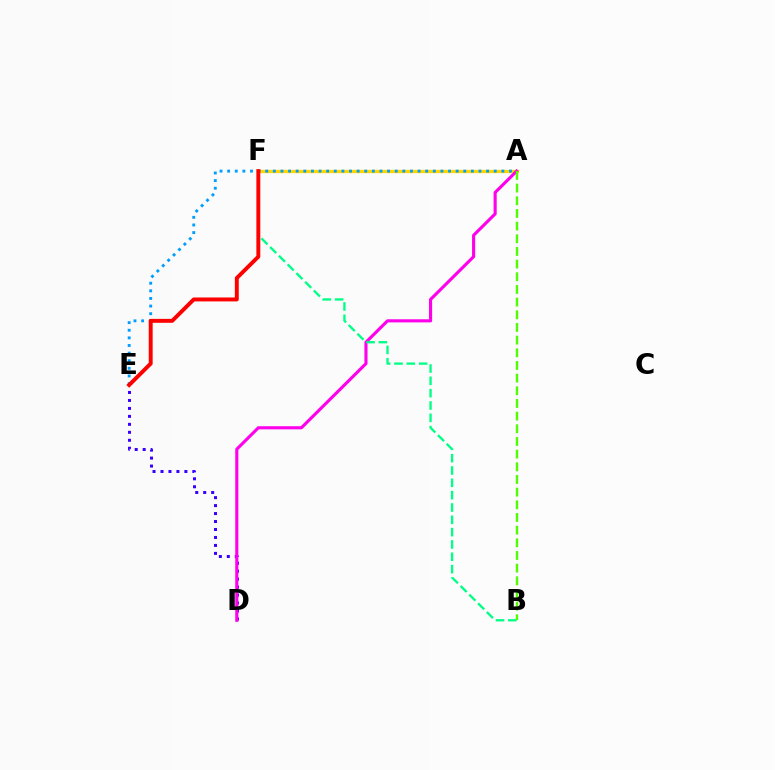{('A', 'F'): [{'color': '#ffd500', 'line_style': 'solid', 'thickness': 2.37}], ('A', 'E'): [{'color': '#009eff', 'line_style': 'dotted', 'thickness': 2.07}], ('D', 'E'): [{'color': '#3700ff', 'line_style': 'dotted', 'thickness': 2.16}], ('A', 'D'): [{'color': '#ff00ed', 'line_style': 'solid', 'thickness': 2.25}], ('B', 'F'): [{'color': '#00ff86', 'line_style': 'dashed', 'thickness': 1.67}], ('E', 'F'): [{'color': '#ff0000', 'line_style': 'solid', 'thickness': 2.83}], ('A', 'B'): [{'color': '#4fff00', 'line_style': 'dashed', 'thickness': 1.72}]}